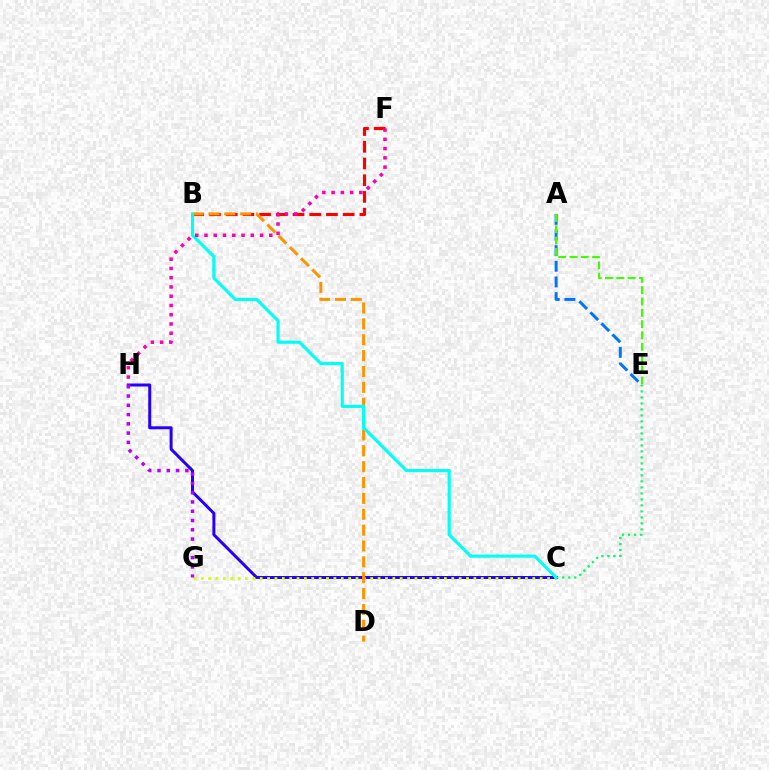{('C', 'E'): [{'color': '#00ff5c', 'line_style': 'dotted', 'thickness': 1.63}], ('C', 'H'): [{'color': '#2500ff', 'line_style': 'solid', 'thickness': 2.15}], ('C', 'G'): [{'color': '#d1ff00', 'line_style': 'dotted', 'thickness': 2.0}], ('A', 'E'): [{'color': '#0074ff', 'line_style': 'dashed', 'thickness': 2.13}, {'color': '#3dff00', 'line_style': 'dashed', 'thickness': 1.54}], ('B', 'F'): [{'color': '#ff0000', 'line_style': 'dashed', 'thickness': 2.27}], ('B', 'D'): [{'color': '#ff9400', 'line_style': 'dashed', 'thickness': 2.16}], ('G', 'H'): [{'color': '#b900ff', 'line_style': 'dotted', 'thickness': 2.52}], ('B', 'C'): [{'color': '#00fff6', 'line_style': 'solid', 'thickness': 2.26}], ('F', 'H'): [{'color': '#ff00ac', 'line_style': 'dotted', 'thickness': 2.51}]}